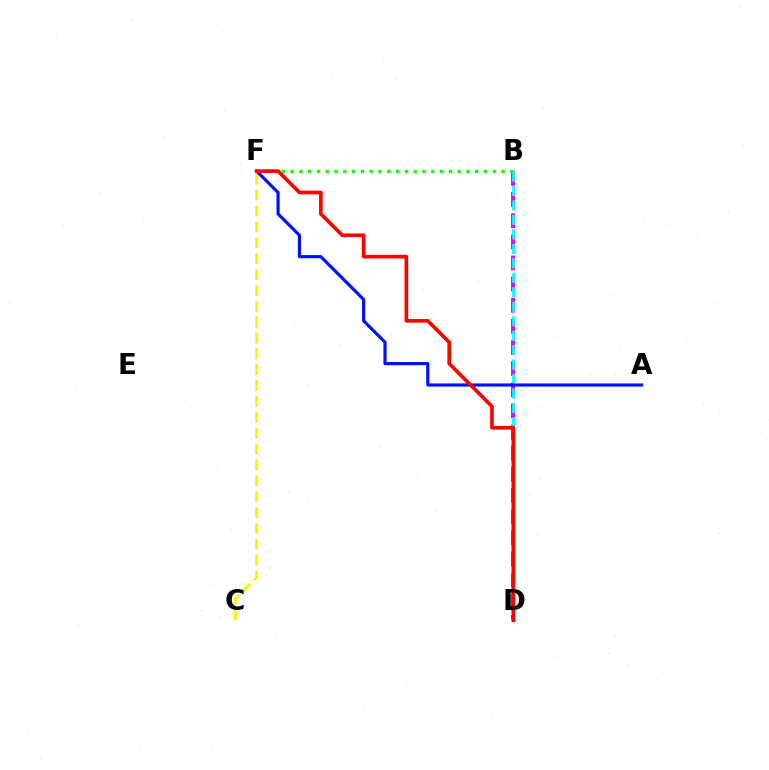{('B', 'D'): [{'color': '#ee00ff', 'line_style': 'dashed', 'thickness': 2.87}, {'color': '#00fff6', 'line_style': 'dashed', 'thickness': 1.97}], ('C', 'F'): [{'color': '#fcf500', 'line_style': 'dashed', 'thickness': 2.16}], ('B', 'F'): [{'color': '#08ff00', 'line_style': 'dotted', 'thickness': 2.39}], ('A', 'F'): [{'color': '#0010ff', 'line_style': 'solid', 'thickness': 2.27}], ('D', 'F'): [{'color': '#ff0000', 'line_style': 'solid', 'thickness': 2.63}]}